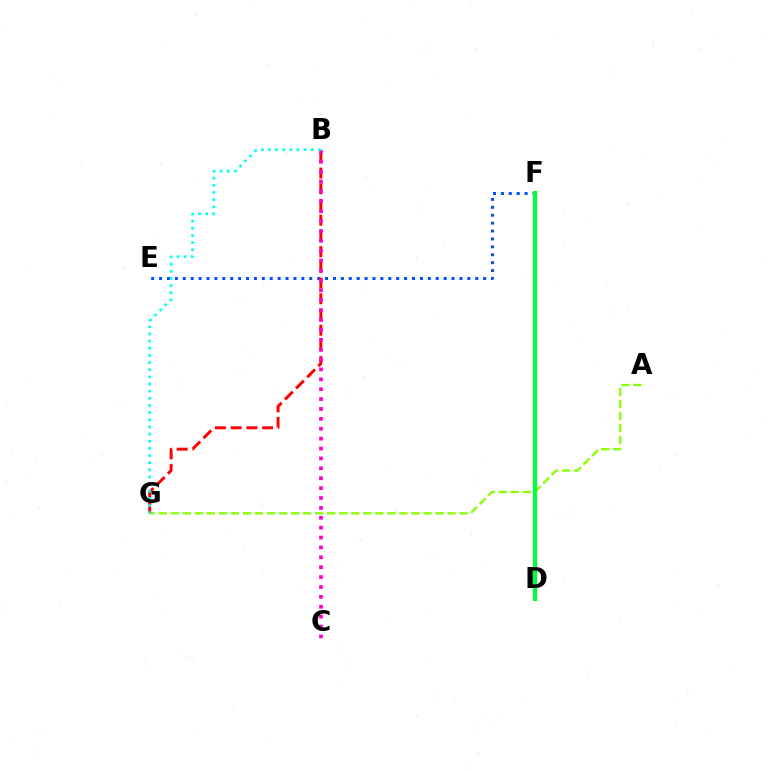{('A', 'G'): [{'color': '#84ff00', 'line_style': 'dashed', 'thickness': 1.63}], ('E', 'F'): [{'color': '#004bff', 'line_style': 'dotted', 'thickness': 2.15}], ('B', 'G'): [{'color': '#ff0000', 'line_style': 'dashed', 'thickness': 2.14}, {'color': '#00fff6', 'line_style': 'dotted', 'thickness': 1.94}], ('B', 'C'): [{'color': '#ff00cf', 'line_style': 'dotted', 'thickness': 2.69}], ('D', 'F'): [{'color': '#ffbd00', 'line_style': 'dotted', 'thickness': 1.55}, {'color': '#7200ff', 'line_style': 'dotted', 'thickness': 2.27}, {'color': '#00ff39', 'line_style': 'solid', 'thickness': 2.98}]}